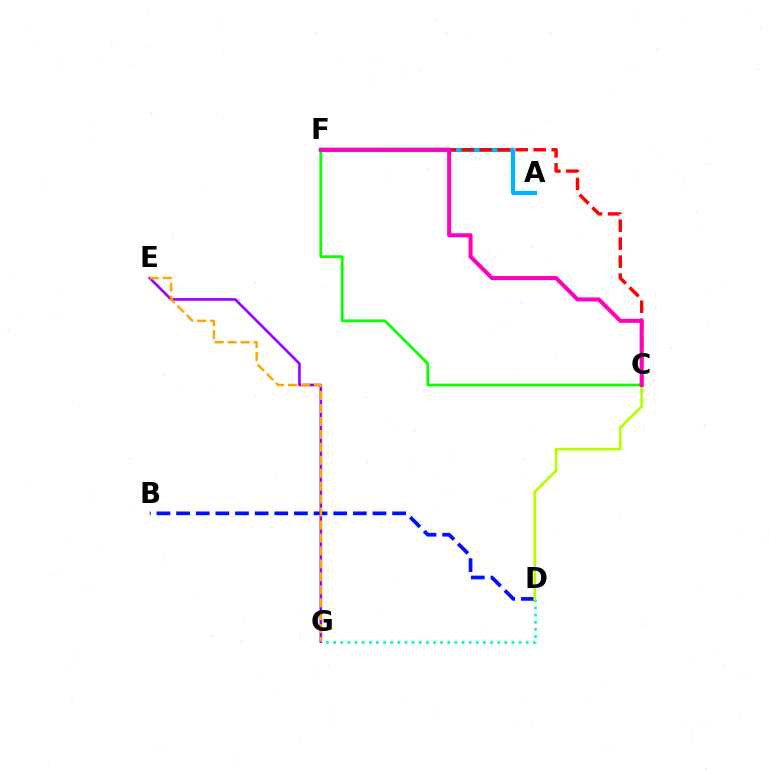{('E', 'G'): [{'color': '#9b00ff', 'line_style': 'solid', 'thickness': 1.89}, {'color': '#ffa500', 'line_style': 'dashed', 'thickness': 1.76}], ('B', 'D'): [{'color': '#0010ff', 'line_style': 'dashed', 'thickness': 2.67}], ('C', 'F'): [{'color': '#08ff00', 'line_style': 'solid', 'thickness': 1.99}, {'color': '#ff0000', 'line_style': 'dashed', 'thickness': 2.44}, {'color': '#ff00bd', 'line_style': 'solid', 'thickness': 2.92}], ('D', 'G'): [{'color': '#00ff9d', 'line_style': 'dotted', 'thickness': 1.94}], ('C', 'D'): [{'color': '#b3ff00', 'line_style': 'solid', 'thickness': 1.97}], ('A', 'F'): [{'color': '#00b5ff', 'line_style': 'solid', 'thickness': 3.0}]}